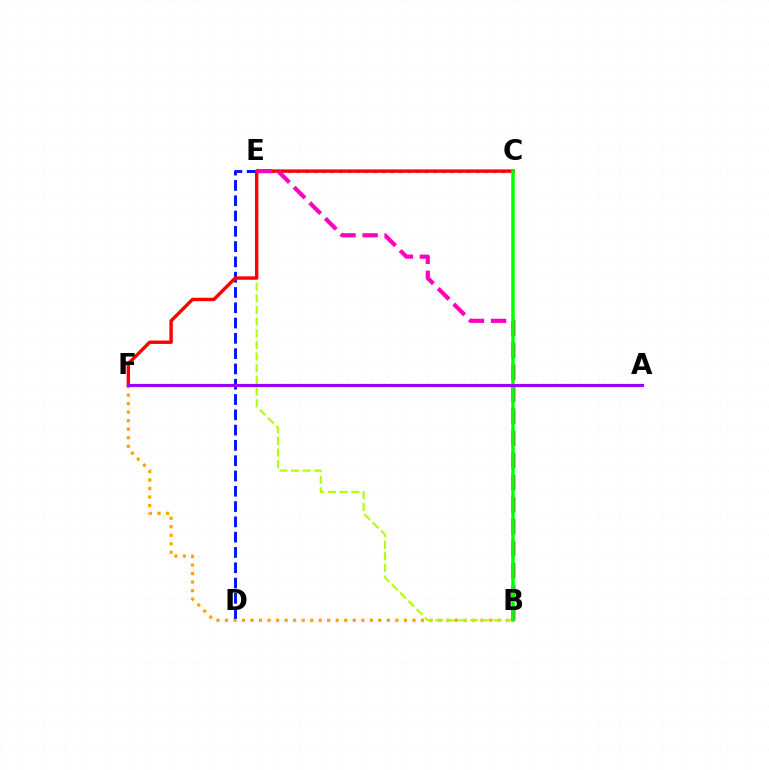{('B', 'F'): [{'color': '#ffa500', 'line_style': 'dotted', 'thickness': 2.32}], ('C', 'E'): [{'color': '#00b5ff', 'line_style': 'dotted', 'thickness': 2.32}], ('B', 'E'): [{'color': '#b3ff00', 'line_style': 'dashed', 'thickness': 1.58}, {'color': '#ff00bd', 'line_style': 'dashed', 'thickness': 3.0}], ('D', 'E'): [{'color': '#0010ff', 'line_style': 'dashed', 'thickness': 2.08}], ('C', 'F'): [{'color': '#ff0000', 'line_style': 'solid', 'thickness': 2.45}], ('A', 'F'): [{'color': '#00ff9d', 'line_style': 'dotted', 'thickness': 1.65}, {'color': '#9b00ff', 'line_style': 'solid', 'thickness': 2.24}], ('B', 'C'): [{'color': '#08ff00', 'line_style': 'solid', 'thickness': 2.52}]}